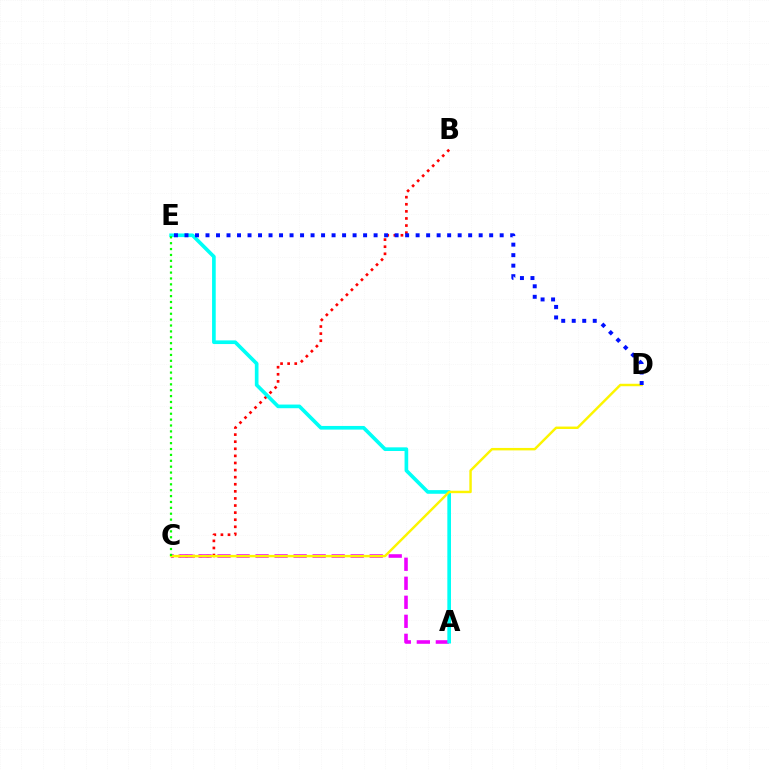{('B', 'C'): [{'color': '#ff0000', 'line_style': 'dotted', 'thickness': 1.93}], ('A', 'C'): [{'color': '#ee00ff', 'line_style': 'dashed', 'thickness': 2.58}], ('A', 'E'): [{'color': '#00fff6', 'line_style': 'solid', 'thickness': 2.63}], ('C', 'D'): [{'color': '#fcf500', 'line_style': 'solid', 'thickness': 1.76}], ('D', 'E'): [{'color': '#0010ff', 'line_style': 'dotted', 'thickness': 2.85}], ('C', 'E'): [{'color': '#08ff00', 'line_style': 'dotted', 'thickness': 1.6}]}